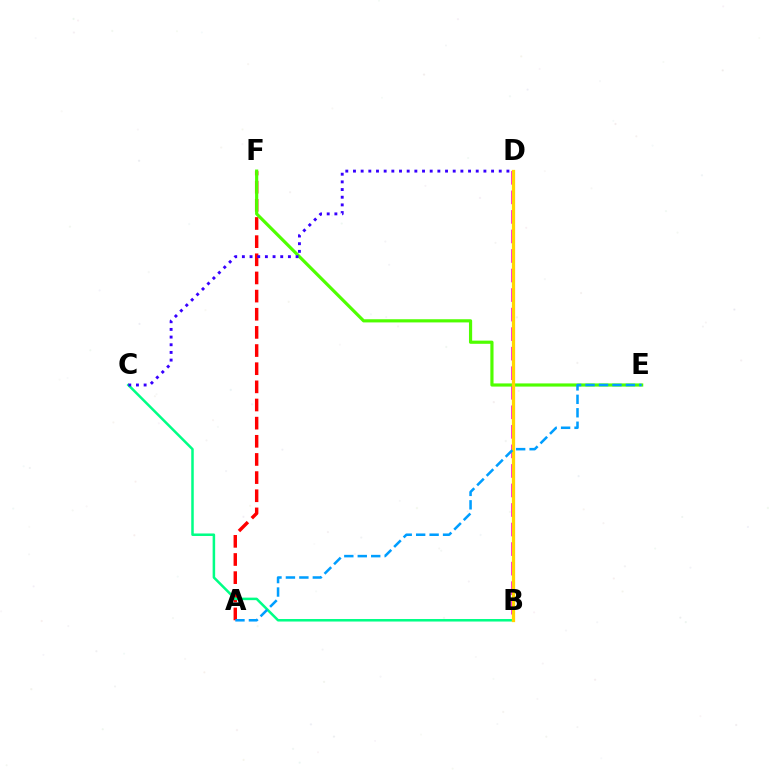{('A', 'F'): [{'color': '#ff0000', 'line_style': 'dashed', 'thickness': 2.47}], ('B', 'D'): [{'color': '#ff00ed', 'line_style': 'dashed', 'thickness': 2.65}, {'color': '#ffd500', 'line_style': 'solid', 'thickness': 2.35}], ('B', 'C'): [{'color': '#00ff86', 'line_style': 'solid', 'thickness': 1.81}], ('E', 'F'): [{'color': '#4fff00', 'line_style': 'solid', 'thickness': 2.29}], ('C', 'D'): [{'color': '#3700ff', 'line_style': 'dotted', 'thickness': 2.08}], ('A', 'E'): [{'color': '#009eff', 'line_style': 'dashed', 'thickness': 1.83}]}